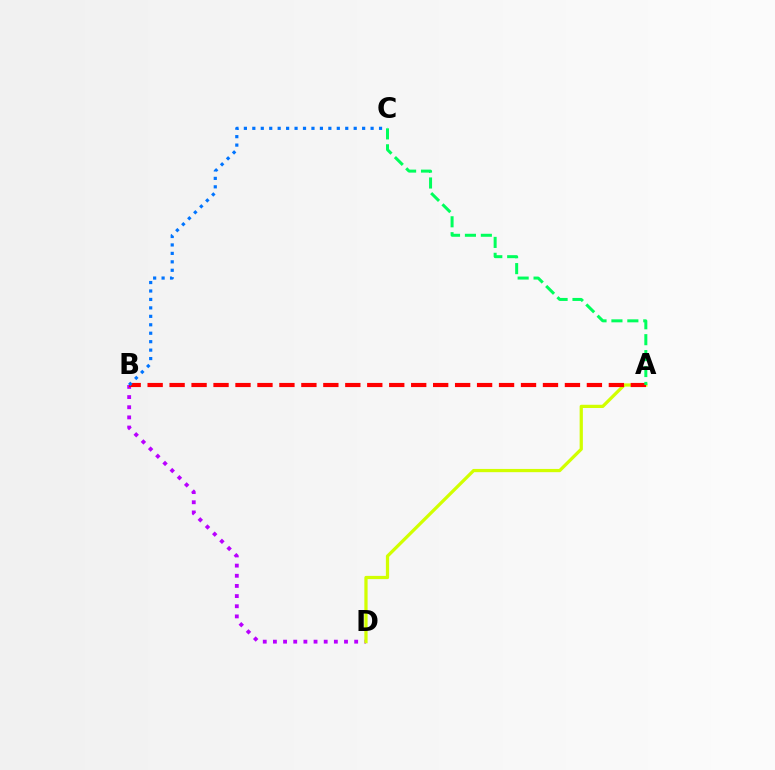{('B', 'D'): [{'color': '#b900ff', 'line_style': 'dotted', 'thickness': 2.76}], ('A', 'D'): [{'color': '#d1ff00', 'line_style': 'solid', 'thickness': 2.33}], ('A', 'B'): [{'color': '#ff0000', 'line_style': 'dashed', 'thickness': 2.98}], ('B', 'C'): [{'color': '#0074ff', 'line_style': 'dotted', 'thickness': 2.3}], ('A', 'C'): [{'color': '#00ff5c', 'line_style': 'dashed', 'thickness': 2.16}]}